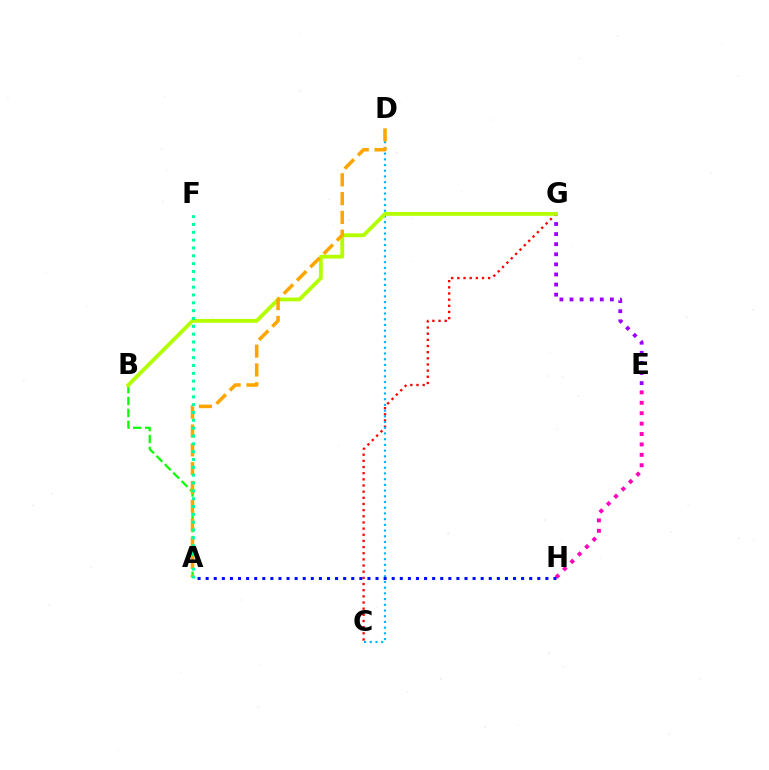{('E', 'G'): [{'color': '#9b00ff', 'line_style': 'dotted', 'thickness': 2.74}], ('A', 'B'): [{'color': '#08ff00', 'line_style': 'dashed', 'thickness': 1.61}], ('E', 'H'): [{'color': '#ff00bd', 'line_style': 'dotted', 'thickness': 2.83}], ('C', 'G'): [{'color': '#ff0000', 'line_style': 'dotted', 'thickness': 1.67}], ('C', 'D'): [{'color': '#00b5ff', 'line_style': 'dotted', 'thickness': 1.55}], ('B', 'G'): [{'color': '#b3ff00', 'line_style': 'solid', 'thickness': 2.76}], ('A', 'D'): [{'color': '#ffa500', 'line_style': 'dashed', 'thickness': 2.55}], ('A', 'F'): [{'color': '#00ff9d', 'line_style': 'dotted', 'thickness': 2.13}], ('A', 'H'): [{'color': '#0010ff', 'line_style': 'dotted', 'thickness': 2.2}]}